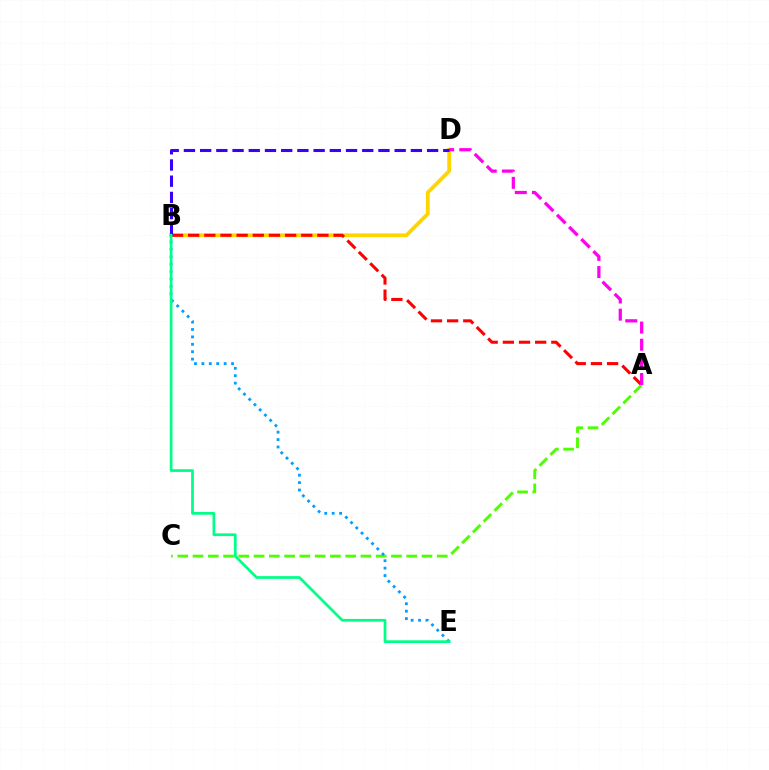{('B', 'D'): [{'color': '#ffd500', 'line_style': 'solid', 'thickness': 2.72}, {'color': '#3700ff', 'line_style': 'dashed', 'thickness': 2.2}], ('A', 'B'): [{'color': '#ff0000', 'line_style': 'dashed', 'thickness': 2.19}], ('A', 'C'): [{'color': '#4fff00', 'line_style': 'dashed', 'thickness': 2.07}], ('B', 'E'): [{'color': '#009eff', 'line_style': 'dotted', 'thickness': 2.01}, {'color': '#00ff86', 'line_style': 'solid', 'thickness': 1.97}], ('A', 'D'): [{'color': '#ff00ed', 'line_style': 'dashed', 'thickness': 2.33}]}